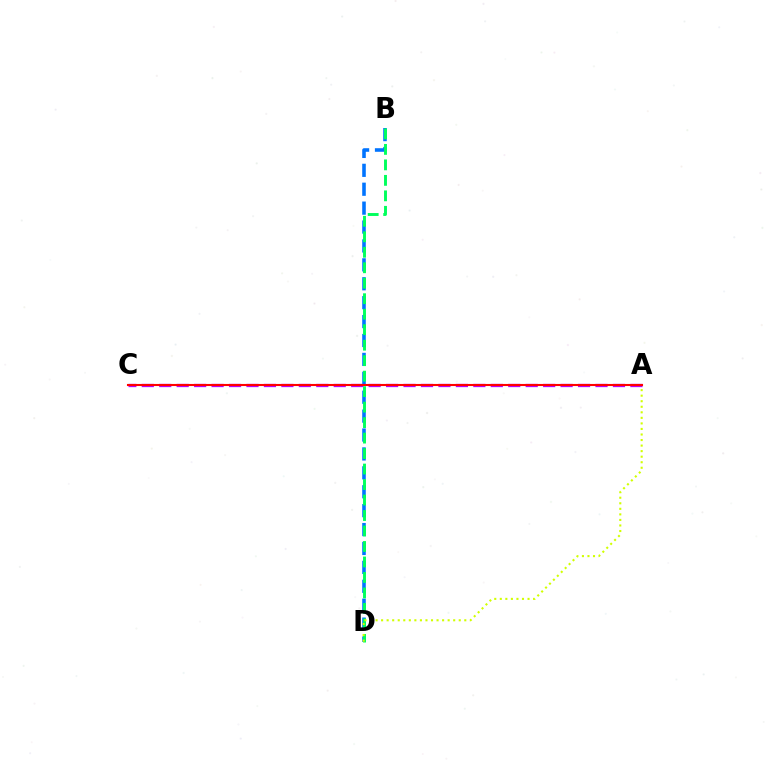{('A', 'C'): [{'color': '#b900ff', 'line_style': 'dashed', 'thickness': 2.37}, {'color': '#ff0000', 'line_style': 'solid', 'thickness': 1.51}], ('B', 'D'): [{'color': '#0074ff', 'line_style': 'dashed', 'thickness': 2.57}, {'color': '#00ff5c', 'line_style': 'dashed', 'thickness': 2.1}], ('A', 'D'): [{'color': '#d1ff00', 'line_style': 'dotted', 'thickness': 1.51}]}